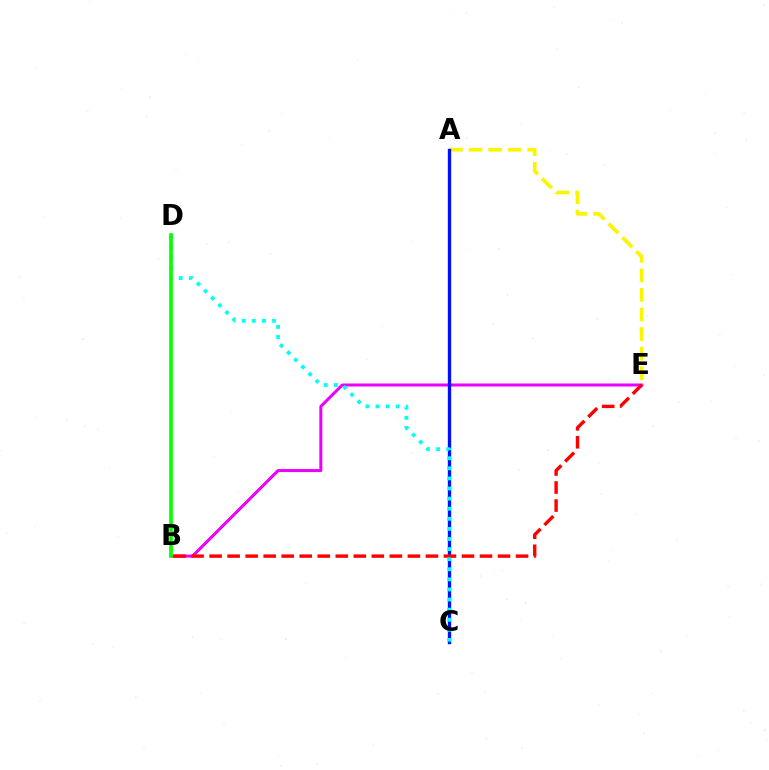{('B', 'E'): [{'color': '#ee00ff', 'line_style': 'solid', 'thickness': 2.17}, {'color': '#ff0000', 'line_style': 'dashed', 'thickness': 2.45}], ('A', 'E'): [{'color': '#fcf500', 'line_style': 'dashed', 'thickness': 2.66}], ('A', 'C'): [{'color': '#0010ff', 'line_style': 'solid', 'thickness': 2.4}], ('C', 'D'): [{'color': '#00fff6', 'line_style': 'dotted', 'thickness': 2.74}], ('B', 'D'): [{'color': '#08ff00', 'line_style': 'solid', 'thickness': 2.64}]}